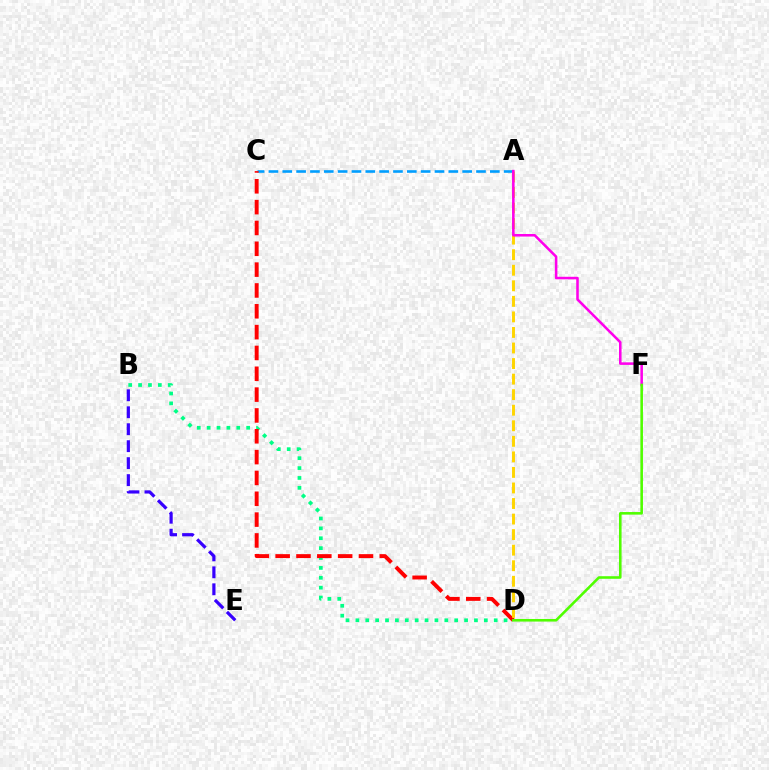{('A', 'C'): [{'color': '#009eff', 'line_style': 'dashed', 'thickness': 1.88}], ('B', 'D'): [{'color': '#00ff86', 'line_style': 'dotted', 'thickness': 2.68}], ('C', 'D'): [{'color': '#ff0000', 'line_style': 'dashed', 'thickness': 2.83}], ('B', 'E'): [{'color': '#3700ff', 'line_style': 'dashed', 'thickness': 2.3}], ('A', 'D'): [{'color': '#ffd500', 'line_style': 'dashed', 'thickness': 2.11}], ('A', 'F'): [{'color': '#ff00ed', 'line_style': 'solid', 'thickness': 1.84}], ('D', 'F'): [{'color': '#4fff00', 'line_style': 'solid', 'thickness': 1.86}]}